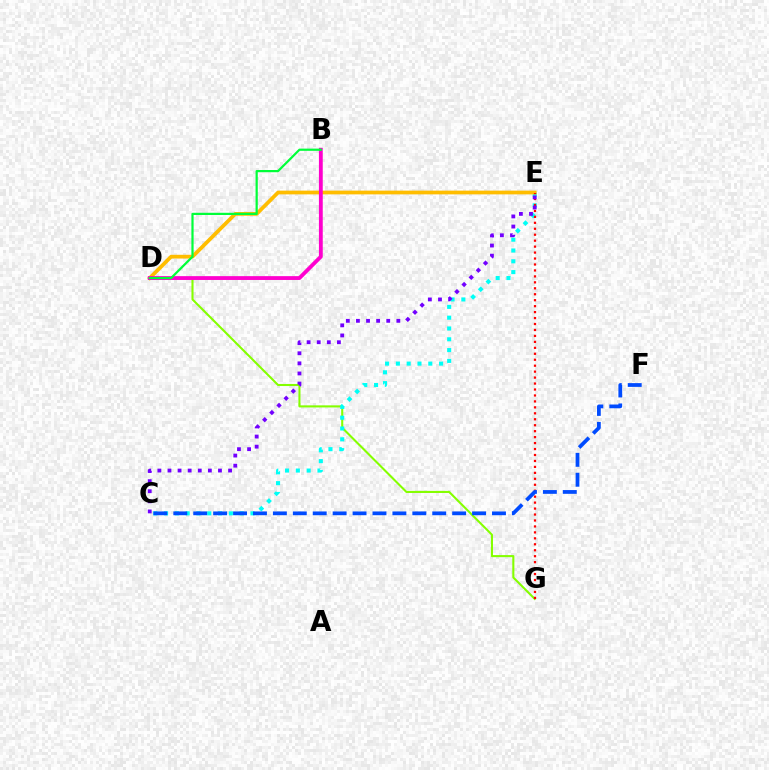{('D', 'G'): [{'color': '#84ff00', 'line_style': 'solid', 'thickness': 1.5}], ('C', 'E'): [{'color': '#00fff6', 'line_style': 'dotted', 'thickness': 2.93}, {'color': '#7200ff', 'line_style': 'dotted', 'thickness': 2.74}], ('D', 'E'): [{'color': '#ffbd00', 'line_style': 'solid', 'thickness': 2.7}], ('E', 'G'): [{'color': '#ff0000', 'line_style': 'dotted', 'thickness': 1.62}], ('B', 'D'): [{'color': '#ff00cf', 'line_style': 'solid', 'thickness': 2.76}, {'color': '#00ff39', 'line_style': 'solid', 'thickness': 1.59}], ('C', 'F'): [{'color': '#004bff', 'line_style': 'dashed', 'thickness': 2.71}]}